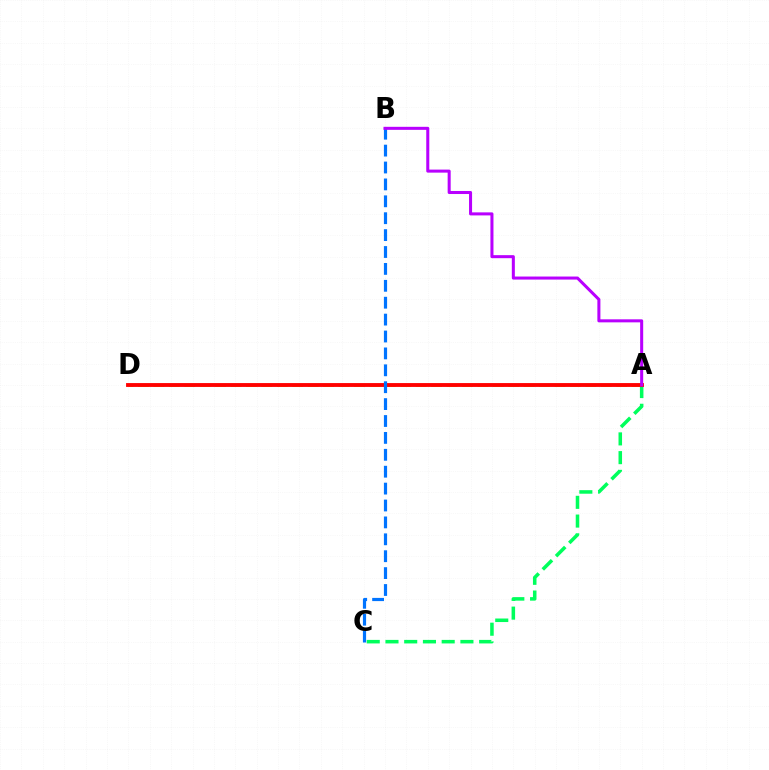{('A', 'D'): [{'color': '#d1ff00', 'line_style': 'dashed', 'thickness': 2.1}, {'color': '#ff0000', 'line_style': 'solid', 'thickness': 2.77}], ('A', 'C'): [{'color': '#00ff5c', 'line_style': 'dashed', 'thickness': 2.55}], ('B', 'C'): [{'color': '#0074ff', 'line_style': 'dashed', 'thickness': 2.3}], ('A', 'B'): [{'color': '#b900ff', 'line_style': 'solid', 'thickness': 2.19}]}